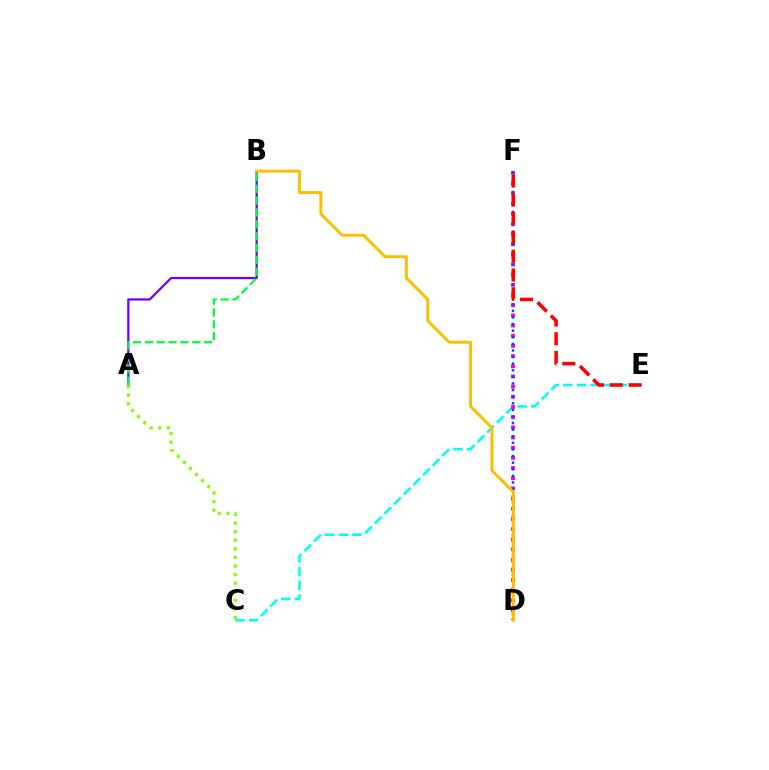{('C', 'E'): [{'color': '#00fff6', 'line_style': 'dashed', 'thickness': 1.85}], ('A', 'B'): [{'color': '#7200ff', 'line_style': 'solid', 'thickness': 1.62}, {'color': '#00ff39', 'line_style': 'dashed', 'thickness': 1.61}], ('D', 'F'): [{'color': '#ff00cf', 'line_style': 'dotted', 'thickness': 2.77}, {'color': '#004bff', 'line_style': 'dotted', 'thickness': 1.79}], ('A', 'C'): [{'color': '#84ff00', 'line_style': 'dotted', 'thickness': 2.33}], ('E', 'F'): [{'color': '#ff0000', 'line_style': 'dashed', 'thickness': 2.55}], ('B', 'D'): [{'color': '#ffbd00', 'line_style': 'solid', 'thickness': 2.12}]}